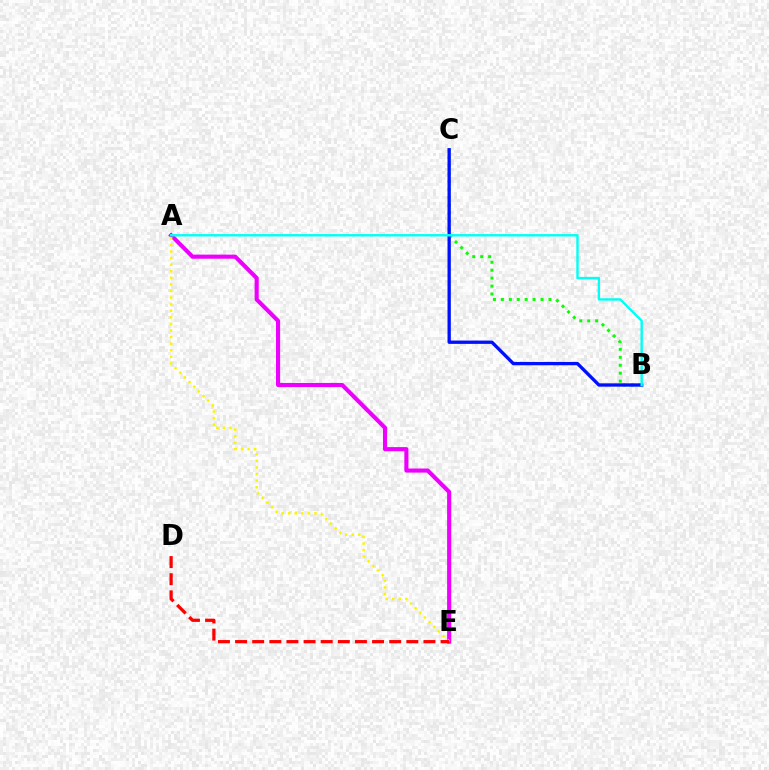{('B', 'C'): [{'color': '#08ff00', 'line_style': 'dotted', 'thickness': 2.16}, {'color': '#0010ff', 'line_style': 'solid', 'thickness': 2.39}], ('A', 'E'): [{'color': '#ee00ff', 'line_style': 'solid', 'thickness': 2.96}, {'color': '#fcf500', 'line_style': 'dotted', 'thickness': 1.79}], ('A', 'B'): [{'color': '#00fff6', 'line_style': 'solid', 'thickness': 1.73}], ('D', 'E'): [{'color': '#ff0000', 'line_style': 'dashed', 'thickness': 2.33}]}